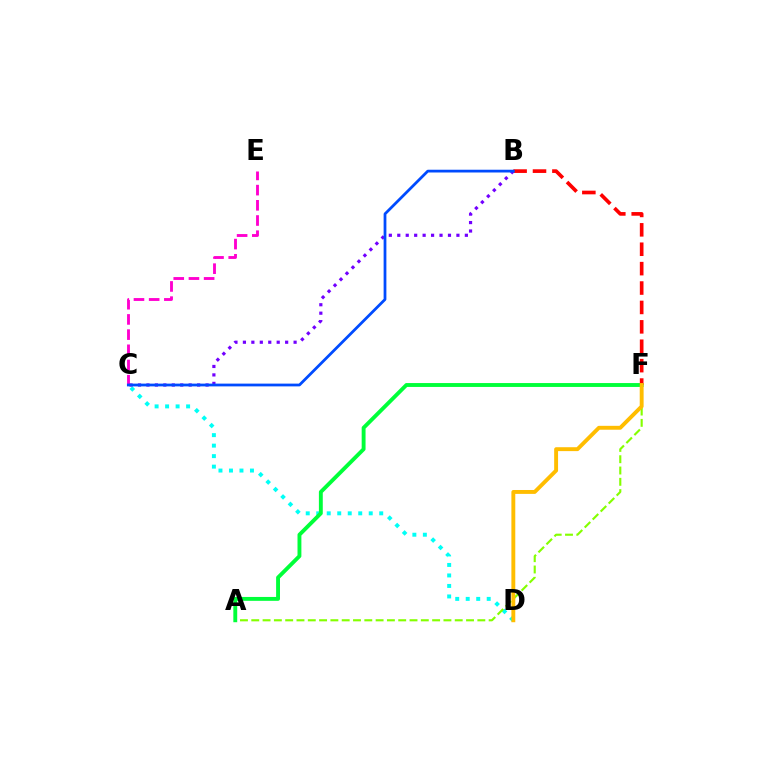{('C', 'D'): [{'color': '#00fff6', 'line_style': 'dotted', 'thickness': 2.85}], ('A', 'F'): [{'color': '#84ff00', 'line_style': 'dashed', 'thickness': 1.54}, {'color': '#00ff39', 'line_style': 'solid', 'thickness': 2.8}], ('B', 'F'): [{'color': '#ff0000', 'line_style': 'dashed', 'thickness': 2.64}], ('C', 'E'): [{'color': '#ff00cf', 'line_style': 'dashed', 'thickness': 2.06}], ('B', 'C'): [{'color': '#7200ff', 'line_style': 'dotted', 'thickness': 2.3}, {'color': '#004bff', 'line_style': 'solid', 'thickness': 1.99}], ('D', 'F'): [{'color': '#ffbd00', 'line_style': 'solid', 'thickness': 2.8}]}